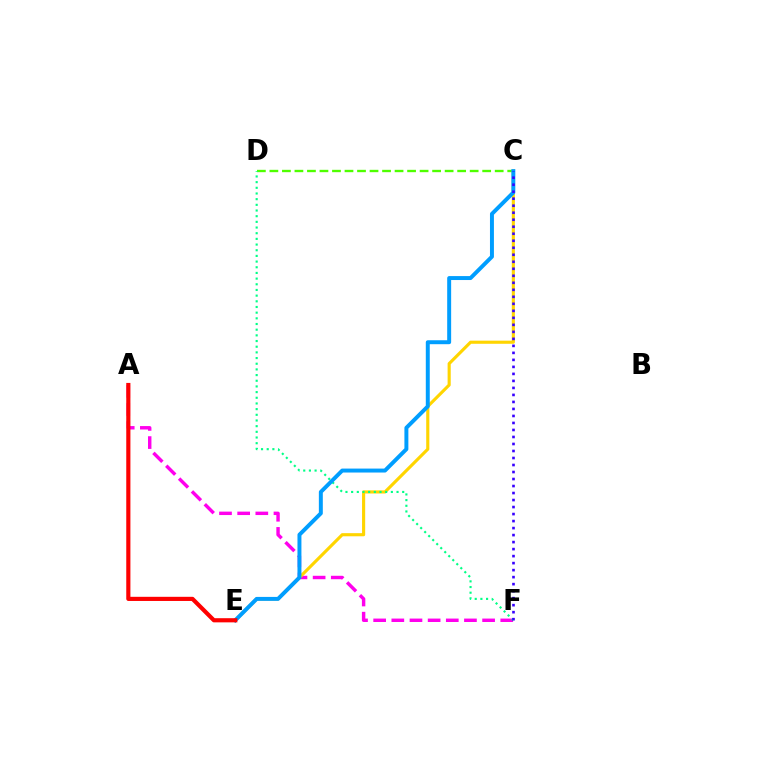{('A', 'F'): [{'color': '#ff00ed', 'line_style': 'dashed', 'thickness': 2.47}], ('C', 'D'): [{'color': '#4fff00', 'line_style': 'dashed', 'thickness': 1.7}], ('C', 'E'): [{'color': '#ffd500', 'line_style': 'solid', 'thickness': 2.25}, {'color': '#009eff', 'line_style': 'solid', 'thickness': 2.85}], ('D', 'F'): [{'color': '#00ff86', 'line_style': 'dotted', 'thickness': 1.54}], ('C', 'F'): [{'color': '#3700ff', 'line_style': 'dotted', 'thickness': 1.9}], ('A', 'E'): [{'color': '#ff0000', 'line_style': 'solid', 'thickness': 2.99}]}